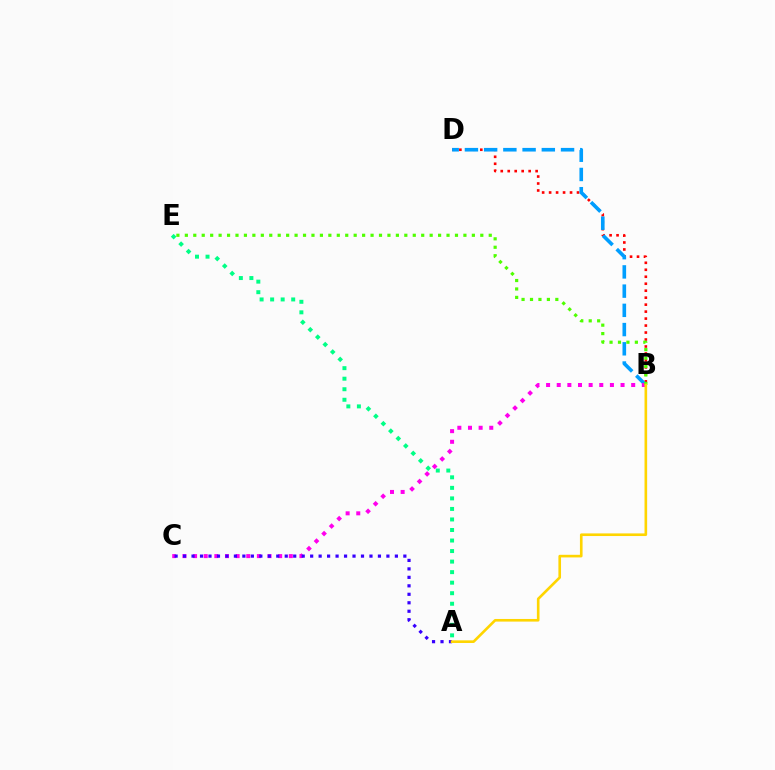{('B', 'D'): [{'color': '#ff0000', 'line_style': 'dotted', 'thickness': 1.9}, {'color': '#009eff', 'line_style': 'dashed', 'thickness': 2.61}], ('B', 'C'): [{'color': '#ff00ed', 'line_style': 'dotted', 'thickness': 2.89}], ('A', 'C'): [{'color': '#3700ff', 'line_style': 'dotted', 'thickness': 2.3}], ('A', 'E'): [{'color': '#00ff86', 'line_style': 'dotted', 'thickness': 2.86}], ('B', 'E'): [{'color': '#4fff00', 'line_style': 'dotted', 'thickness': 2.29}], ('A', 'B'): [{'color': '#ffd500', 'line_style': 'solid', 'thickness': 1.89}]}